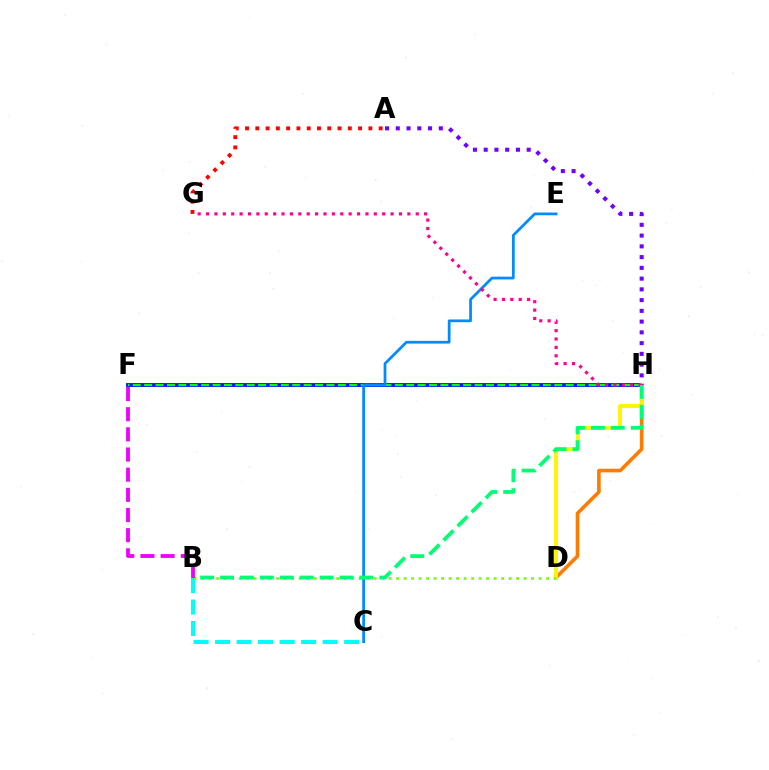{('F', 'H'): [{'color': '#0010ff', 'line_style': 'solid', 'thickness': 2.75}, {'color': '#08ff00', 'line_style': 'dashed', 'thickness': 1.55}], ('D', 'H'): [{'color': '#ff7c00', 'line_style': 'solid', 'thickness': 2.6}, {'color': '#fcf500', 'line_style': 'solid', 'thickness': 2.77}], ('A', 'H'): [{'color': '#7200ff', 'line_style': 'dotted', 'thickness': 2.92}], ('B', 'C'): [{'color': '#00fff6', 'line_style': 'dashed', 'thickness': 2.92}], ('C', 'E'): [{'color': '#008cff', 'line_style': 'solid', 'thickness': 1.98}], ('A', 'G'): [{'color': '#ff0000', 'line_style': 'dotted', 'thickness': 2.79}], ('G', 'H'): [{'color': '#ff0094', 'line_style': 'dotted', 'thickness': 2.28}], ('B', 'D'): [{'color': '#84ff00', 'line_style': 'dotted', 'thickness': 2.04}], ('B', 'H'): [{'color': '#00ff74', 'line_style': 'dashed', 'thickness': 2.7}], ('B', 'F'): [{'color': '#ee00ff', 'line_style': 'dashed', 'thickness': 2.74}]}